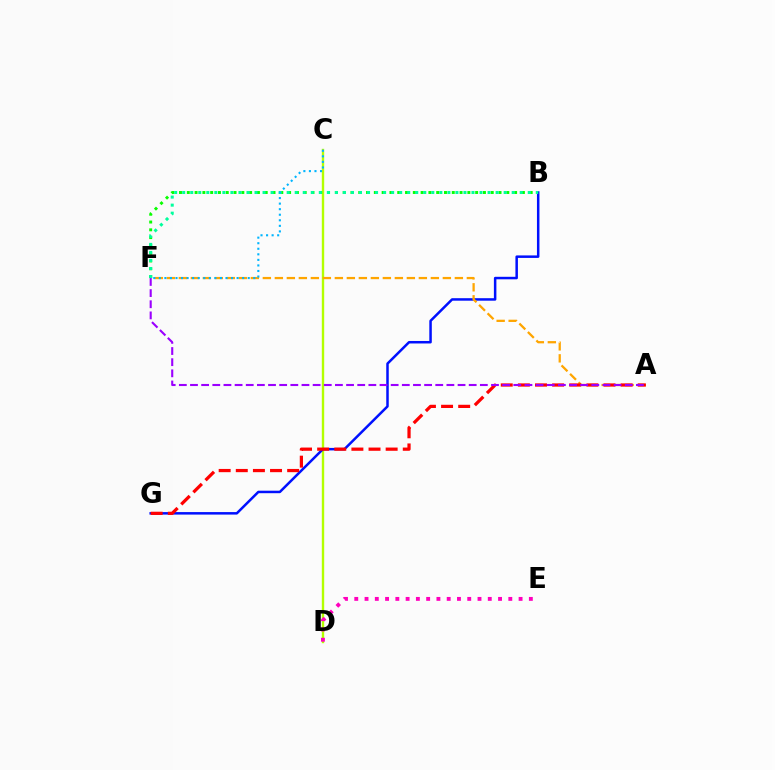{('C', 'D'): [{'color': '#b3ff00', 'line_style': 'solid', 'thickness': 1.72}], ('B', 'F'): [{'color': '#08ff00', 'line_style': 'dotted', 'thickness': 2.12}, {'color': '#00ff9d', 'line_style': 'dotted', 'thickness': 2.18}], ('B', 'G'): [{'color': '#0010ff', 'line_style': 'solid', 'thickness': 1.8}], ('A', 'F'): [{'color': '#ffa500', 'line_style': 'dashed', 'thickness': 1.63}, {'color': '#9b00ff', 'line_style': 'dashed', 'thickness': 1.51}], ('D', 'E'): [{'color': '#ff00bd', 'line_style': 'dotted', 'thickness': 2.79}], ('A', 'G'): [{'color': '#ff0000', 'line_style': 'dashed', 'thickness': 2.33}], ('C', 'F'): [{'color': '#00b5ff', 'line_style': 'dotted', 'thickness': 1.51}]}